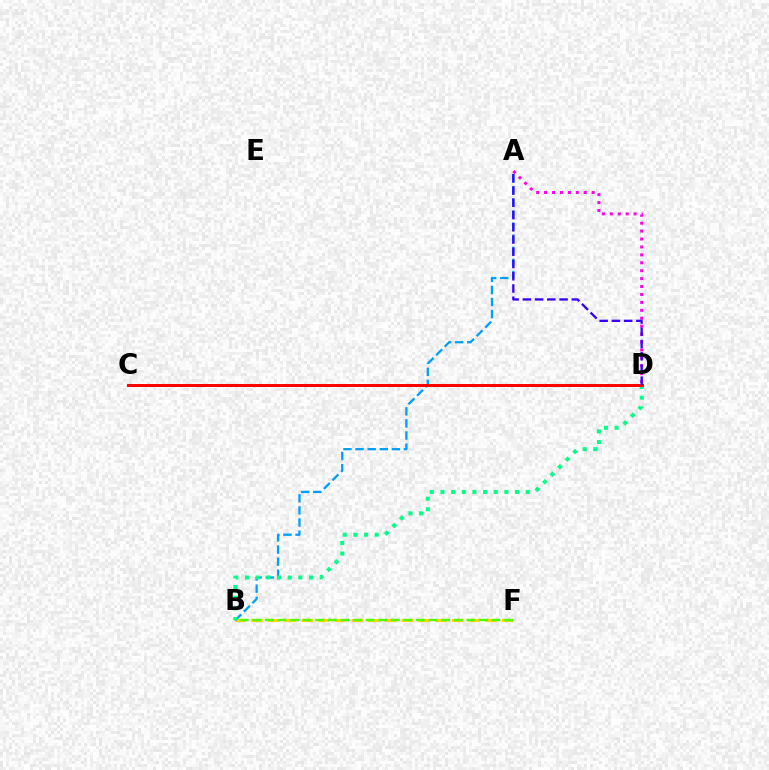{('B', 'F'): [{'color': '#ffd500', 'line_style': 'dashed', 'thickness': 2.27}, {'color': '#4fff00', 'line_style': 'dashed', 'thickness': 1.71}], ('A', 'B'): [{'color': '#009eff', 'line_style': 'dashed', 'thickness': 1.64}], ('A', 'D'): [{'color': '#ff00ed', 'line_style': 'dotted', 'thickness': 2.15}, {'color': '#3700ff', 'line_style': 'dashed', 'thickness': 1.66}], ('B', 'D'): [{'color': '#00ff86', 'line_style': 'dotted', 'thickness': 2.9}], ('C', 'D'): [{'color': '#ff0000', 'line_style': 'solid', 'thickness': 2.12}]}